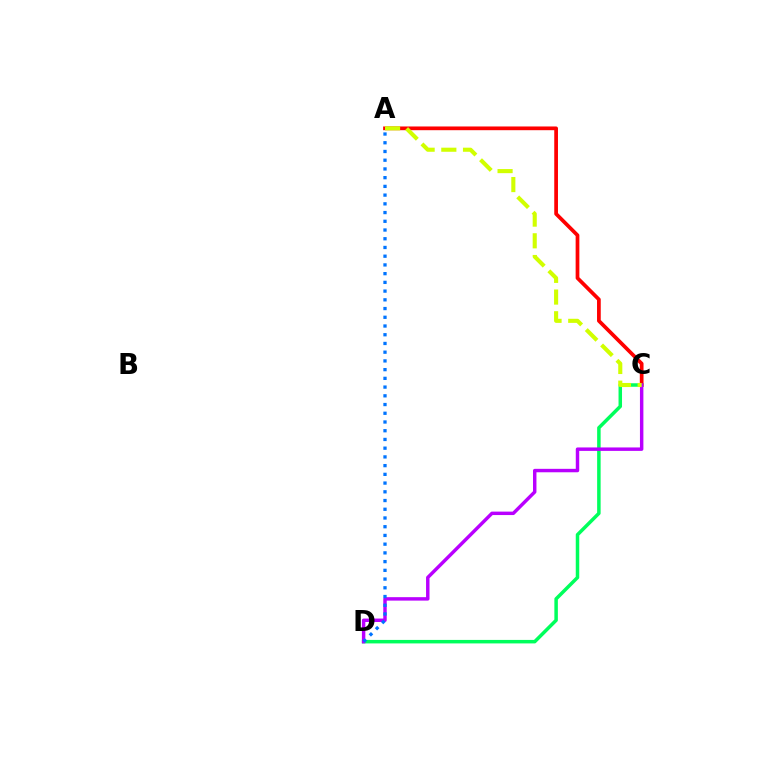{('C', 'D'): [{'color': '#00ff5c', 'line_style': 'solid', 'thickness': 2.52}, {'color': '#b900ff', 'line_style': 'solid', 'thickness': 2.48}], ('A', 'C'): [{'color': '#ff0000', 'line_style': 'solid', 'thickness': 2.68}, {'color': '#d1ff00', 'line_style': 'dashed', 'thickness': 2.95}], ('A', 'D'): [{'color': '#0074ff', 'line_style': 'dotted', 'thickness': 2.37}]}